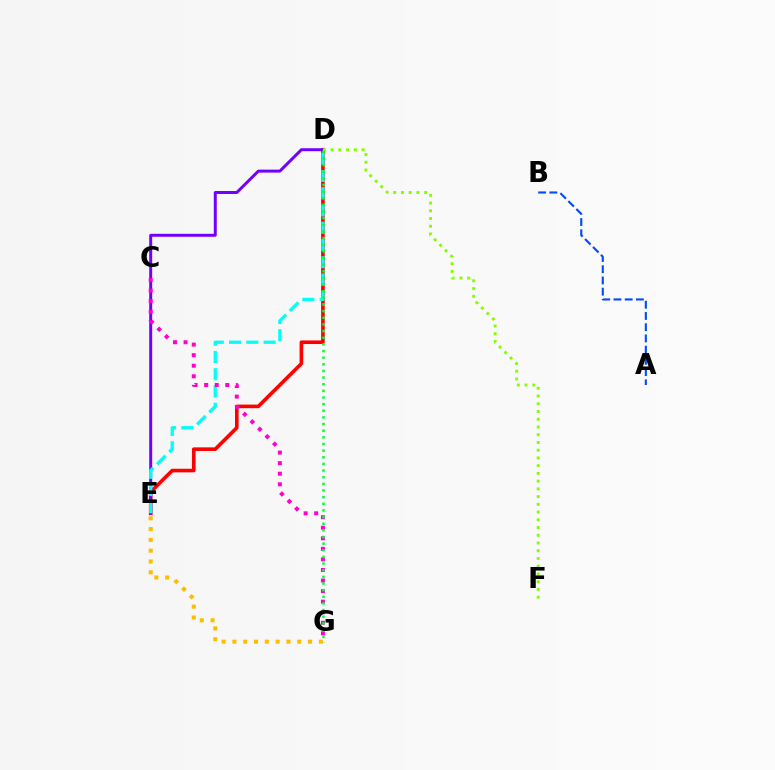{('D', 'E'): [{'color': '#ff0000', 'line_style': 'solid', 'thickness': 2.6}, {'color': '#7200ff', 'line_style': 'solid', 'thickness': 2.14}, {'color': '#00fff6', 'line_style': 'dashed', 'thickness': 2.34}], ('D', 'F'): [{'color': '#84ff00', 'line_style': 'dotted', 'thickness': 2.1}], ('C', 'G'): [{'color': '#ff00cf', 'line_style': 'dotted', 'thickness': 2.87}], ('D', 'G'): [{'color': '#00ff39', 'line_style': 'dotted', 'thickness': 1.8}], ('A', 'B'): [{'color': '#004bff', 'line_style': 'dashed', 'thickness': 1.52}], ('E', 'G'): [{'color': '#ffbd00', 'line_style': 'dotted', 'thickness': 2.94}]}